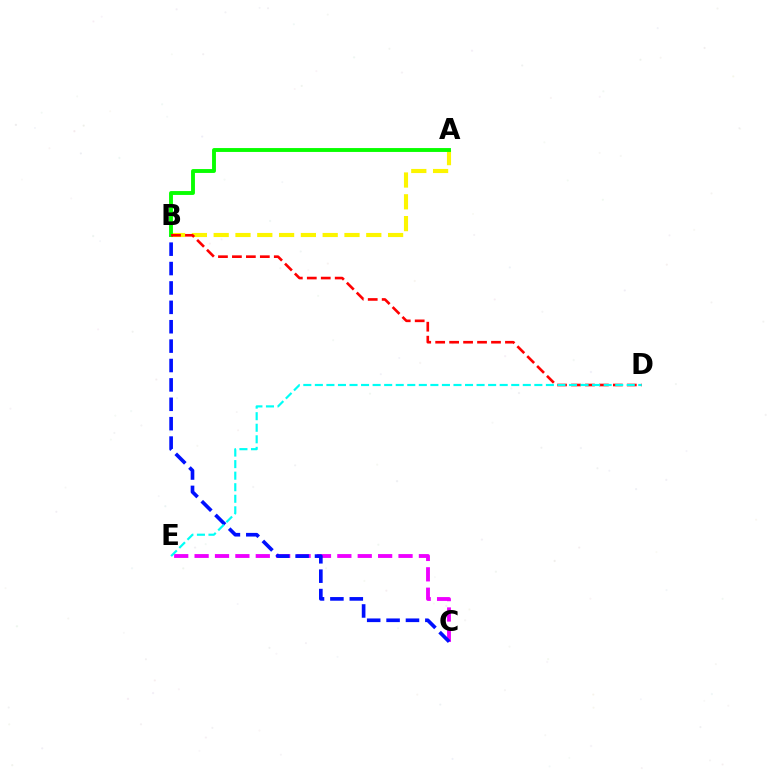{('C', 'E'): [{'color': '#ee00ff', 'line_style': 'dashed', 'thickness': 2.77}], ('B', 'C'): [{'color': '#0010ff', 'line_style': 'dashed', 'thickness': 2.63}], ('A', 'B'): [{'color': '#fcf500', 'line_style': 'dashed', 'thickness': 2.96}, {'color': '#08ff00', 'line_style': 'solid', 'thickness': 2.8}], ('B', 'D'): [{'color': '#ff0000', 'line_style': 'dashed', 'thickness': 1.9}], ('D', 'E'): [{'color': '#00fff6', 'line_style': 'dashed', 'thickness': 1.57}]}